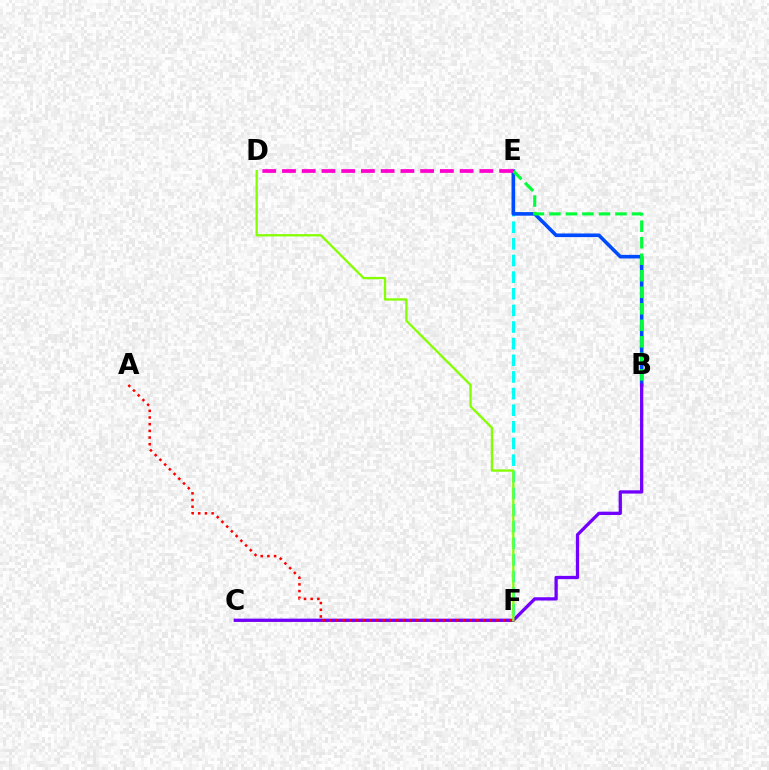{('C', 'F'): [{'color': '#ffbd00', 'line_style': 'solid', 'thickness': 2.06}], ('E', 'F'): [{'color': '#00fff6', 'line_style': 'dashed', 'thickness': 2.26}], ('B', 'E'): [{'color': '#004bff', 'line_style': 'solid', 'thickness': 2.59}, {'color': '#00ff39', 'line_style': 'dashed', 'thickness': 2.24}], ('B', 'C'): [{'color': '#7200ff', 'line_style': 'solid', 'thickness': 2.36}], ('D', 'E'): [{'color': '#ff00cf', 'line_style': 'dashed', 'thickness': 2.68}], ('A', 'F'): [{'color': '#ff0000', 'line_style': 'dotted', 'thickness': 1.82}], ('D', 'F'): [{'color': '#84ff00', 'line_style': 'solid', 'thickness': 1.65}]}